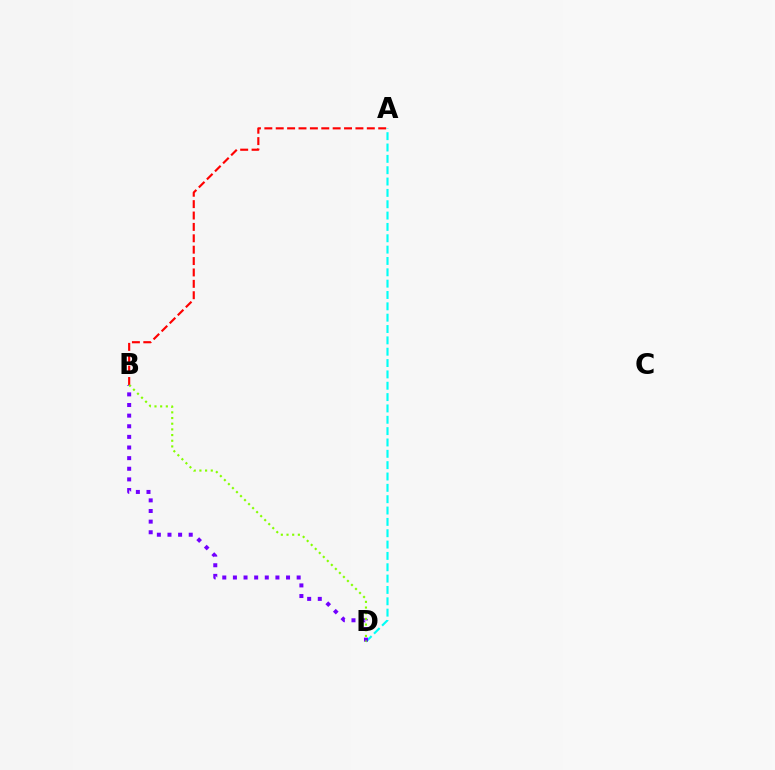{('A', 'D'): [{'color': '#00fff6', 'line_style': 'dashed', 'thickness': 1.54}], ('A', 'B'): [{'color': '#ff0000', 'line_style': 'dashed', 'thickness': 1.55}], ('B', 'D'): [{'color': '#7200ff', 'line_style': 'dotted', 'thickness': 2.89}, {'color': '#84ff00', 'line_style': 'dotted', 'thickness': 1.54}]}